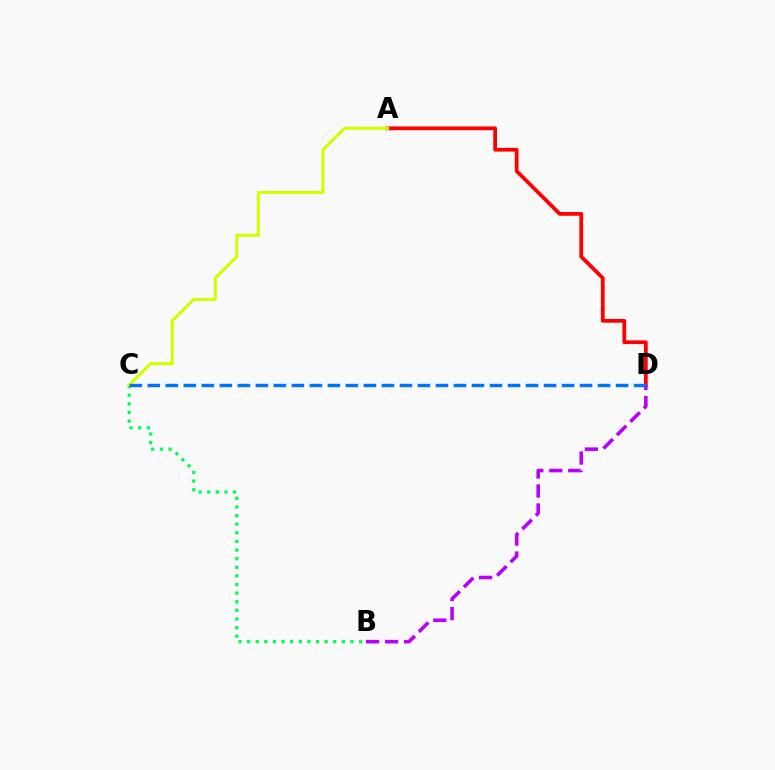{('B', 'C'): [{'color': '#00ff5c', 'line_style': 'dotted', 'thickness': 2.34}], ('A', 'D'): [{'color': '#ff0000', 'line_style': 'solid', 'thickness': 2.7}], ('B', 'D'): [{'color': '#b900ff', 'line_style': 'dashed', 'thickness': 2.58}], ('A', 'C'): [{'color': '#d1ff00', 'line_style': 'solid', 'thickness': 2.21}], ('C', 'D'): [{'color': '#0074ff', 'line_style': 'dashed', 'thickness': 2.45}]}